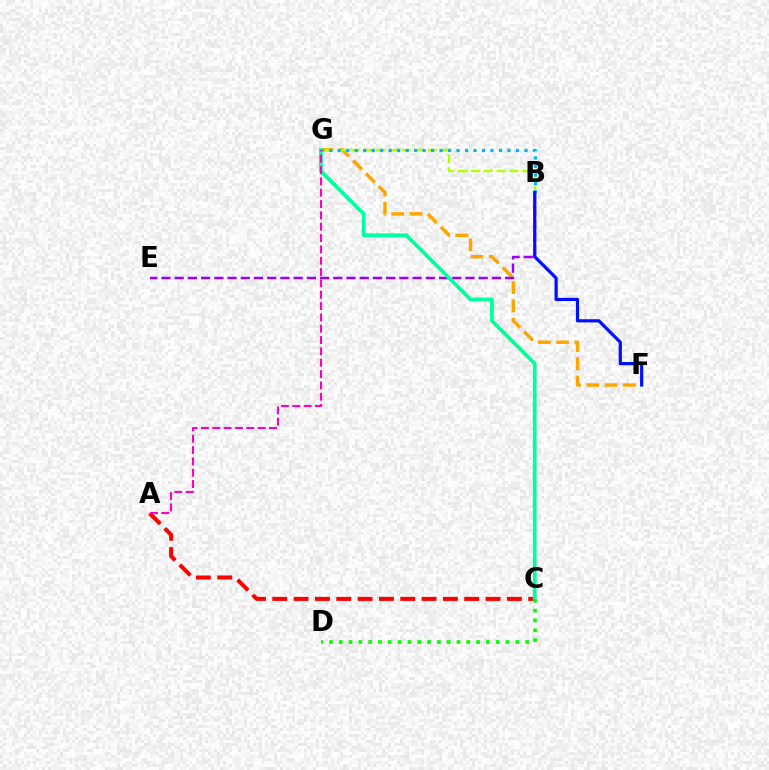{('F', 'G'): [{'color': '#ffa500', 'line_style': 'dashed', 'thickness': 2.48}], ('B', 'G'): [{'color': '#b3ff00', 'line_style': 'dashed', 'thickness': 1.75}, {'color': '#00b5ff', 'line_style': 'dotted', 'thickness': 2.31}], ('A', 'C'): [{'color': '#ff0000', 'line_style': 'dashed', 'thickness': 2.9}], ('B', 'E'): [{'color': '#9b00ff', 'line_style': 'dashed', 'thickness': 1.8}], ('C', 'G'): [{'color': '#00ff9d', 'line_style': 'solid', 'thickness': 2.7}], ('C', 'D'): [{'color': '#08ff00', 'line_style': 'dotted', 'thickness': 2.66}], ('B', 'F'): [{'color': '#0010ff', 'line_style': 'solid', 'thickness': 2.3}], ('A', 'G'): [{'color': '#ff00bd', 'line_style': 'dashed', 'thickness': 1.54}]}